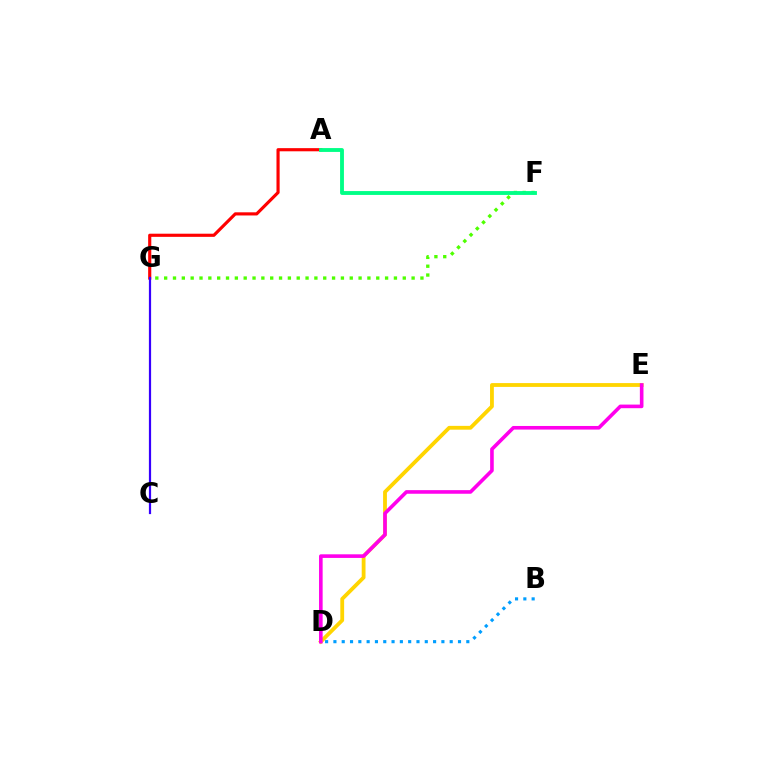{('A', 'G'): [{'color': '#ff0000', 'line_style': 'solid', 'thickness': 2.27}], ('F', 'G'): [{'color': '#4fff00', 'line_style': 'dotted', 'thickness': 2.4}], ('C', 'G'): [{'color': '#3700ff', 'line_style': 'solid', 'thickness': 1.59}], ('D', 'E'): [{'color': '#ffd500', 'line_style': 'solid', 'thickness': 2.74}, {'color': '#ff00ed', 'line_style': 'solid', 'thickness': 2.6}], ('B', 'D'): [{'color': '#009eff', 'line_style': 'dotted', 'thickness': 2.26}], ('A', 'F'): [{'color': '#00ff86', 'line_style': 'solid', 'thickness': 2.77}]}